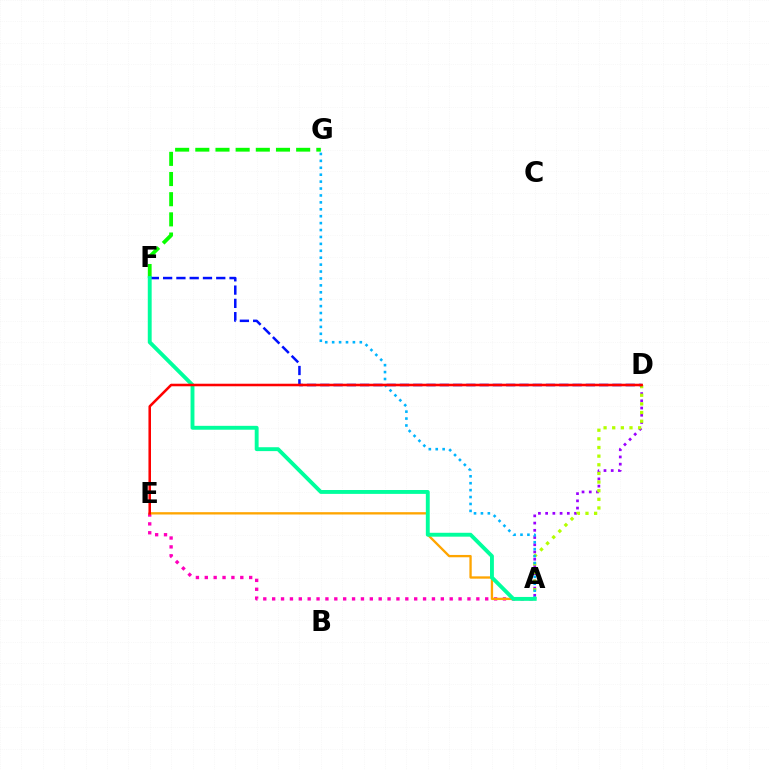{('A', 'E'): [{'color': '#ff00bd', 'line_style': 'dotted', 'thickness': 2.41}, {'color': '#ffa500', 'line_style': 'solid', 'thickness': 1.67}], ('A', 'D'): [{'color': '#9b00ff', 'line_style': 'dotted', 'thickness': 1.96}, {'color': '#b3ff00', 'line_style': 'dotted', 'thickness': 2.35}], ('F', 'G'): [{'color': '#08ff00', 'line_style': 'dashed', 'thickness': 2.74}], ('D', 'F'): [{'color': '#0010ff', 'line_style': 'dashed', 'thickness': 1.8}], ('A', 'G'): [{'color': '#00b5ff', 'line_style': 'dotted', 'thickness': 1.88}], ('A', 'F'): [{'color': '#00ff9d', 'line_style': 'solid', 'thickness': 2.8}], ('D', 'E'): [{'color': '#ff0000', 'line_style': 'solid', 'thickness': 1.83}]}